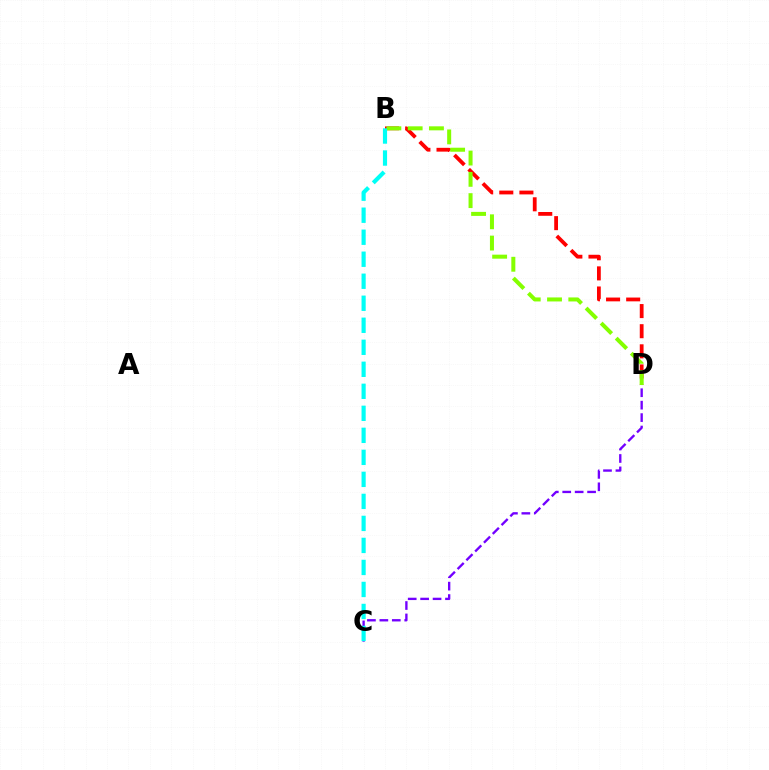{('B', 'D'): [{'color': '#ff0000', 'line_style': 'dashed', 'thickness': 2.73}, {'color': '#84ff00', 'line_style': 'dashed', 'thickness': 2.89}], ('C', 'D'): [{'color': '#7200ff', 'line_style': 'dashed', 'thickness': 1.69}], ('B', 'C'): [{'color': '#00fff6', 'line_style': 'dashed', 'thickness': 2.99}]}